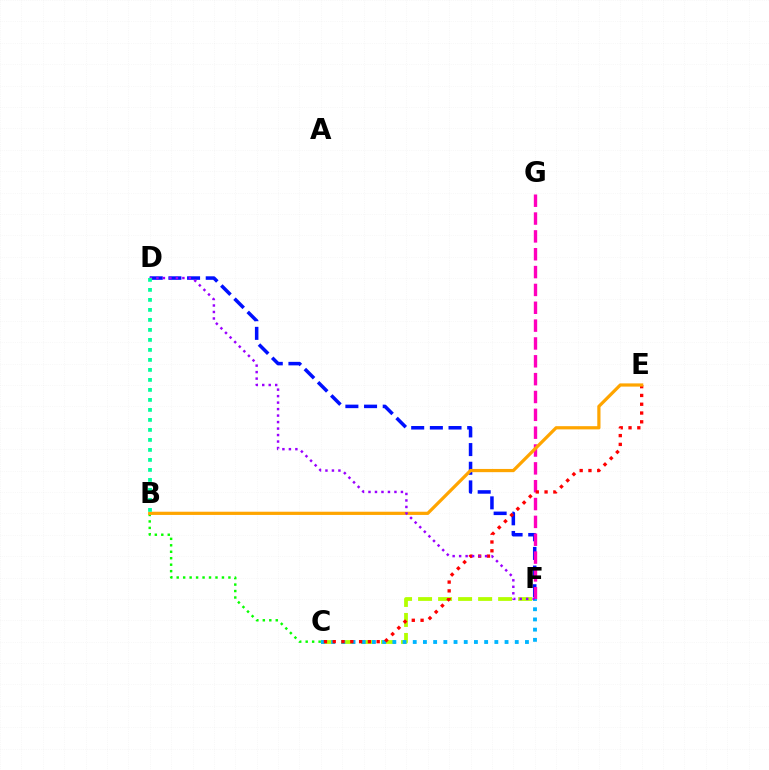{('D', 'F'): [{'color': '#0010ff', 'line_style': 'dashed', 'thickness': 2.54}, {'color': '#9b00ff', 'line_style': 'dotted', 'thickness': 1.76}], ('C', 'F'): [{'color': '#b3ff00', 'line_style': 'dashed', 'thickness': 2.72}, {'color': '#00b5ff', 'line_style': 'dotted', 'thickness': 2.77}], ('F', 'G'): [{'color': '#ff00bd', 'line_style': 'dashed', 'thickness': 2.42}], ('B', 'C'): [{'color': '#08ff00', 'line_style': 'dotted', 'thickness': 1.76}], ('C', 'E'): [{'color': '#ff0000', 'line_style': 'dotted', 'thickness': 2.39}], ('B', 'E'): [{'color': '#ffa500', 'line_style': 'solid', 'thickness': 2.32}], ('B', 'D'): [{'color': '#00ff9d', 'line_style': 'dotted', 'thickness': 2.72}]}